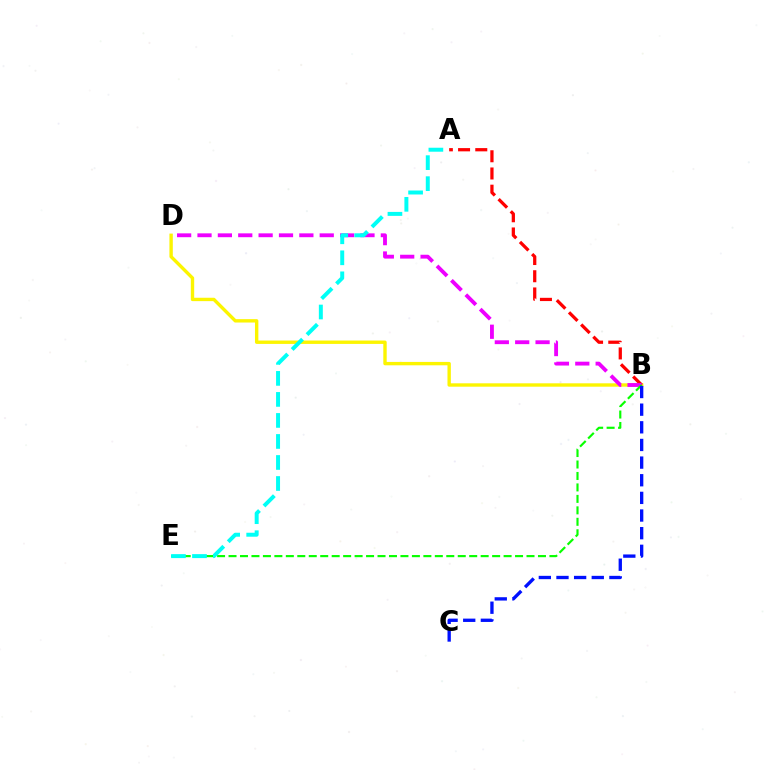{('B', 'D'): [{'color': '#fcf500', 'line_style': 'solid', 'thickness': 2.43}, {'color': '#ee00ff', 'line_style': 'dashed', 'thickness': 2.77}], ('A', 'B'): [{'color': '#ff0000', 'line_style': 'dashed', 'thickness': 2.34}], ('B', 'E'): [{'color': '#08ff00', 'line_style': 'dashed', 'thickness': 1.56}], ('A', 'E'): [{'color': '#00fff6', 'line_style': 'dashed', 'thickness': 2.86}], ('B', 'C'): [{'color': '#0010ff', 'line_style': 'dashed', 'thickness': 2.4}]}